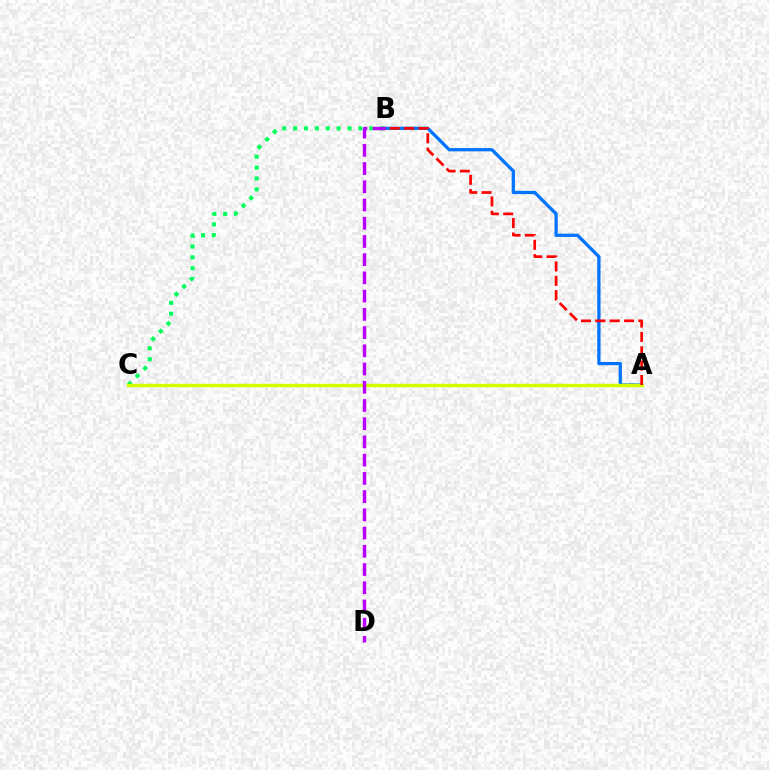{('A', 'B'): [{'color': '#0074ff', 'line_style': 'solid', 'thickness': 2.35}, {'color': '#ff0000', 'line_style': 'dashed', 'thickness': 1.95}], ('B', 'C'): [{'color': '#00ff5c', 'line_style': 'dotted', 'thickness': 2.95}], ('A', 'C'): [{'color': '#d1ff00', 'line_style': 'solid', 'thickness': 2.46}], ('B', 'D'): [{'color': '#b900ff', 'line_style': 'dashed', 'thickness': 2.48}]}